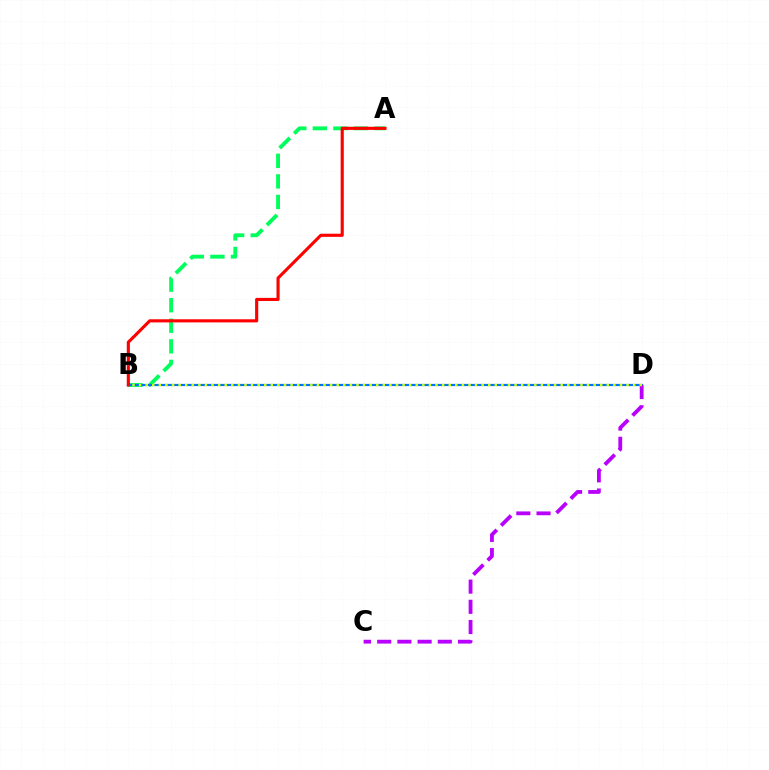{('A', 'B'): [{'color': '#00ff5c', 'line_style': 'dashed', 'thickness': 2.79}, {'color': '#ff0000', 'line_style': 'solid', 'thickness': 2.25}], ('B', 'D'): [{'color': '#0074ff', 'line_style': 'solid', 'thickness': 1.57}, {'color': '#d1ff00', 'line_style': 'dotted', 'thickness': 1.79}], ('C', 'D'): [{'color': '#b900ff', 'line_style': 'dashed', 'thickness': 2.74}]}